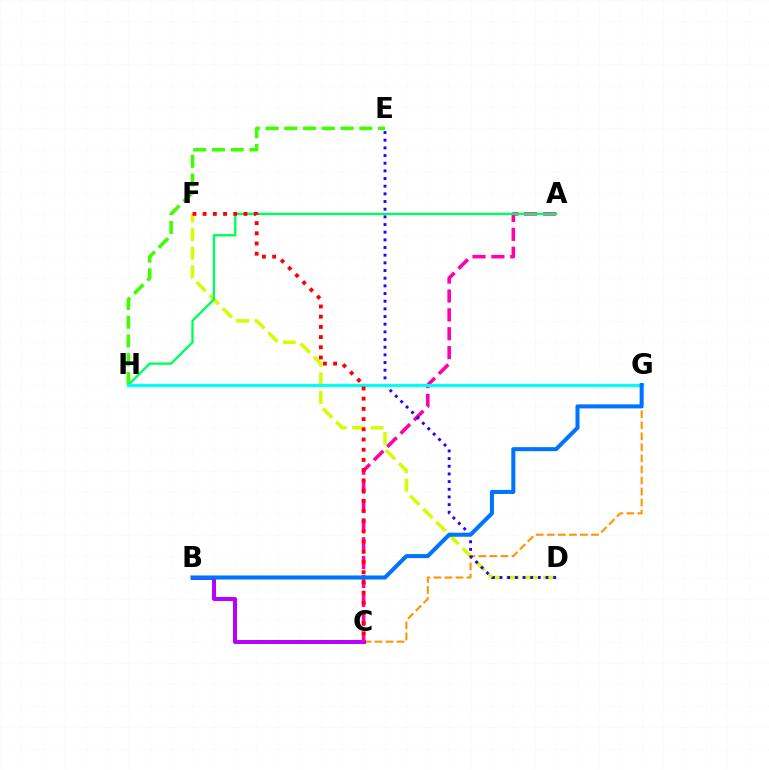{('D', 'F'): [{'color': '#d1ff00', 'line_style': 'dashed', 'thickness': 2.52}], ('C', 'G'): [{'color': '#ff9400', 'line_style': 'dashed', 'thickness': 1.5}], ('E', 'H'): [{'color': '#3dff00', 'line_style': 'dashed', 'thickness': 2.55}], ('B', 'C'): [{'color': '#b900ff', 'line_style': 'solid', 'thickness': 2.88}], ('A', 'C'): [{'color': '#ff00ac', 'line_style': 'dashed', 'thickness': 2.56}], ('A', 'H'): [{'color': '#00ff5c', 'line_style': 'solid', 'thickness': 1.71}], ('D', 'E'): [{'color': '#2500ff', 'line_style': 'dotted', 'thickness': 2.08}], ('G', 'H'): [{'color': '#00fff6', 'line_style': 'solid', 'thickness': 2.31}], ('C', 'F'): [{'color': '#ff0000', 'line_style': 'dotted', 'thickness': 2.77}], ('B', 'G'): [{'color': '#0074ff', 'line_style': 'solid', 'thickness': 2.92}]}